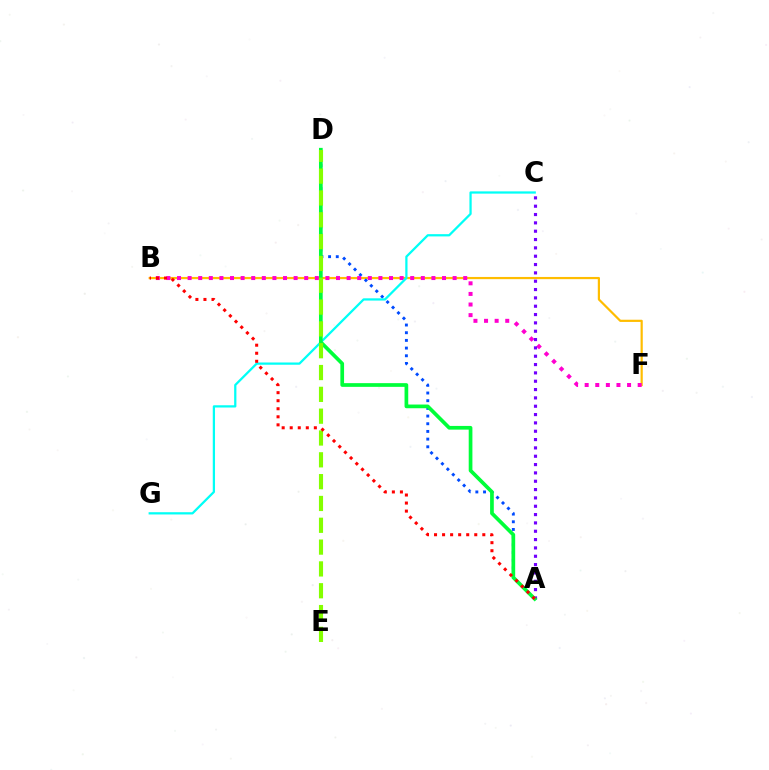{('B', 'F'): [{'color': '#ffbd00', 'line_style': 'solid', 'thickness': 1.59}, {'color': '#ff00cf', 'line_style': 'dotted', 'thickness': 2.88}], ('A', 'D'): [{'color': '#004bff', 'line_style': 'dotted', 'thickness': 2.09}, {'color': '#00ff39', 'line_style': 'solid', 'thickness': 2.66}], ('C', 'G'): [{'color': '#00fff6', 'line_style': 'solid', 'thickness': 1.62}], ('A', 'C'): [{'color': '#7200ff', 'line_style': 'dotted', 'thickness': 2.26}], ('D', 'E'): [{'color': '#84ff00', 'line_style': 'dashed', 'thickness': 2.96}], ('A', 'B'): [{'color': '#ff0000', 'line_style': 'dotted', 'thickness': 2.19}]}